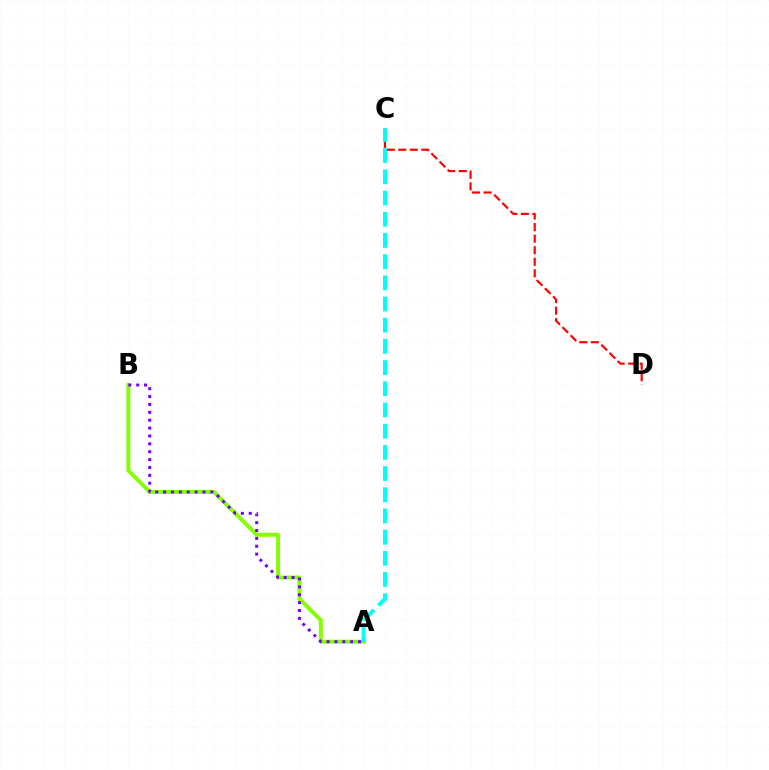{('A', 'B'): [{'color': '#84ff00', 'line_style': 'solid', 'thickness': 2.83}, {'color': '#7200ff', 'line_style': 'dotted', 'thickness': 2.14}], ('C', 'D'): [{'color': '#ff0000', 'line_style': 'dashed', 'thickness': 1.57}], ('A', 'C'): [{'color': '#00fff6', 'line_style': 'dashed', 'thickness': 2.88}]}